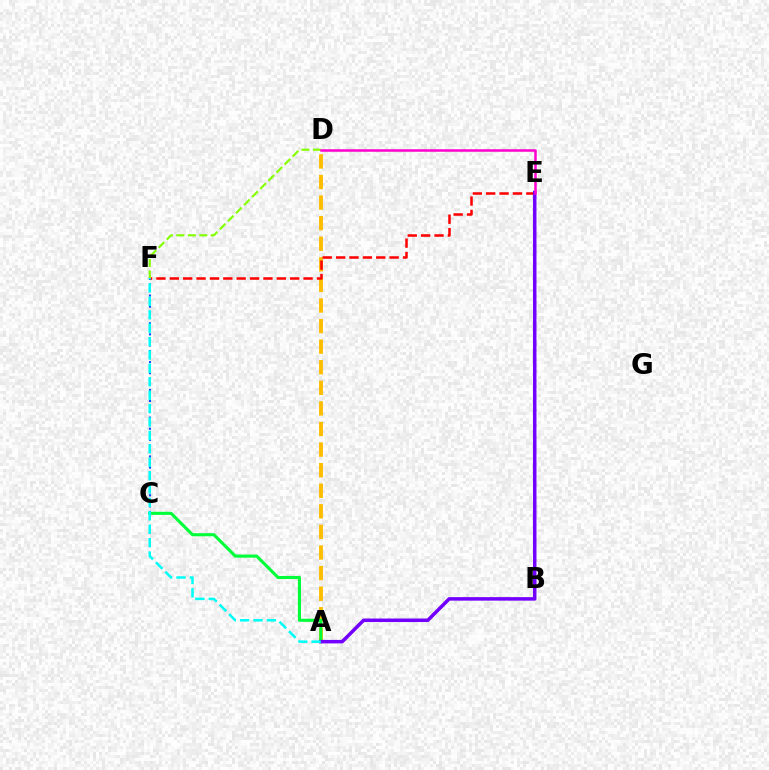{('A', 'D'): [{'color': '#ffbd00', 'line_style': 'dashed', 'thickness': 2.8}], ('A', 'C'): [{'color': '#00ff39', 'line_style': 'solid', 'thickness': 2.22}], ('C', 'F'): [{'color': '#004bff', 'line_style': 'dotted', 'thickness': 1.51}], ('E', 'F'): [{'color': '#ff0000', 'line_style': 'dashed', 'thickness': 1.82}], ('D', 'F'): [{'color': '#84ff00', 'line_style': 'dashed', 'thickness': 1.56}], ('A', 'E'): [{'color': '#7200ff', 'line_style': 'solid', 'thickness': 2.53}], ('A', 'F'): [{'color': '#00fff6', 'line_style': 'dashed', 'thickness': 1.82}], ('D', 'E'): [{'color': '#ff00cf', 'line_style': 'solid', 'thickness': 1.81}]}